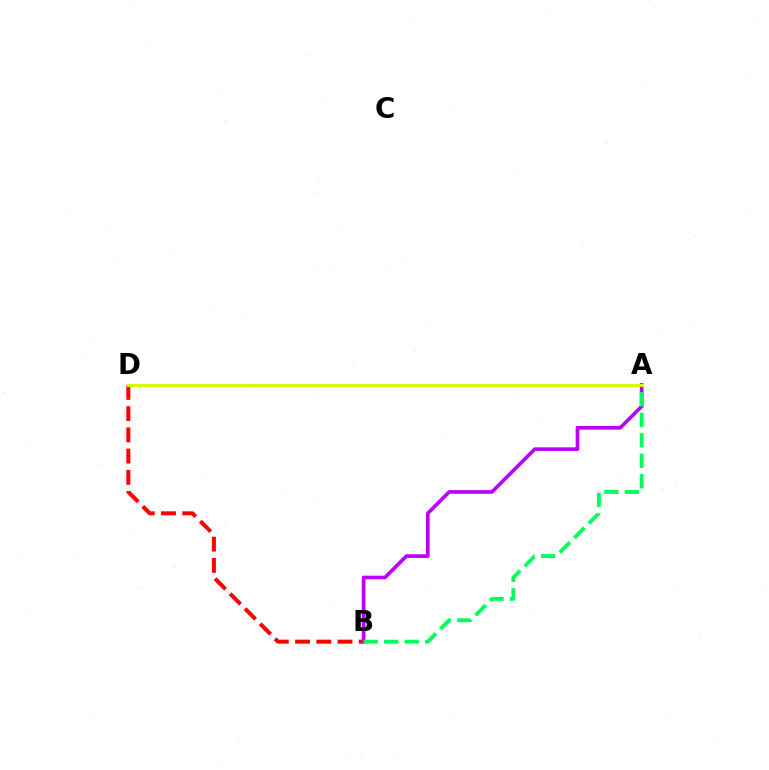{('B', 'D'): [{'color': '#ff0000', 'line_style': 'dashed', 'thickness': 2.88}], ('A', 'D'): [{'color': '#0074ff', 'line_style': 'dotted', 'thickness': 2.15}, {'color': '#d1ff00', 'line_style': 'solid', 'thickness': 2.18}], ('A', 'B'): [{'color': '#b900ff', 'line_style': 'solid', 'thickness': 2.65}, {'color': '#00ff5c', 'line_style': 'dashed', 'thickness': 2.78}]}